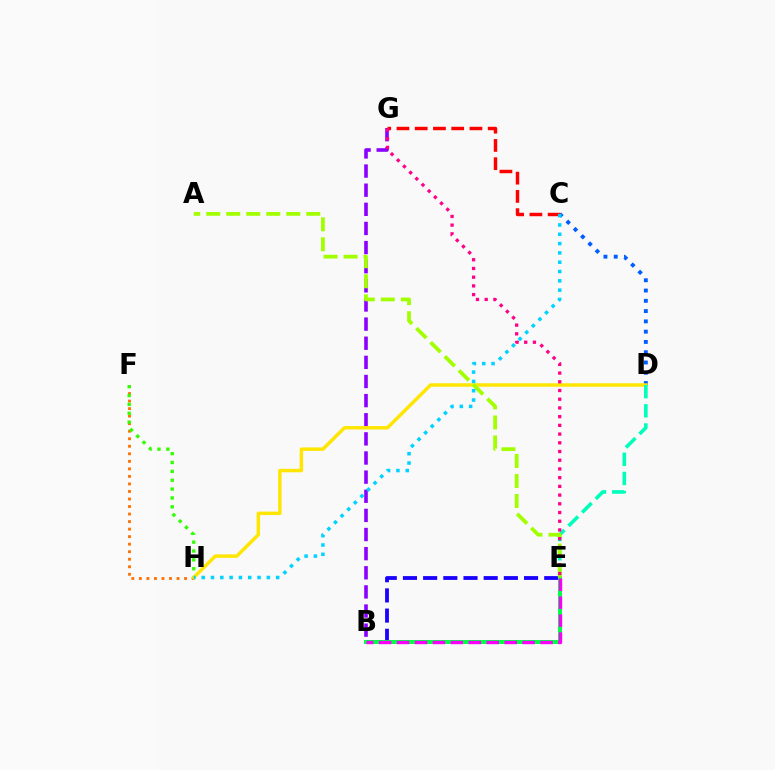{('F', 'H'): [{'color': '#ff7000', 'line_style': 'dotted', 'thickness': 2.05}, {'color': '#31ff00', 'line_style': 'dotted', 'thickness': 2.41}], ('B', 'G'): [{'color': '#8a00ff', 'line_style': 'dashed', 'thickness': 2.6}], ('C', 'D'): [{'color': '#005dff', 'line_style': 'dotted', 'thickness': 2.79}], ('B', 'E'): [{'color': '#1900ff', 'line_style': 'dashed', 'thickness': 2.74}, {'color': '#00ff45', 'line_style': 'solid', 'thickness': 2.85}, {'color': '#fa00f9', 'line_style': 'dashed', 'thickness': 2.44}], ('D', 'H'): [{'color': '#ffe600', 'line_style': 'solid', 'thickness': 2.48}], ('D', 'E'): [{'color': '#00ffbb', 'line_style': 'dashed', 'thickness': 2.6}], ('A', 'E'): [{'color': '#a2ff00', 'line_style': 'dashed', 'thickness': 2.72}], ('C', 'G'): [{'color': '#ff0000', 'line_style': 'dashed', 'thickness': 2.48}], ('C', 'H'): [{'color': '#00d3ff', 'line_style': 'dotted', 'thickness': 2.53}], ('E', 'G'): [{'color': '#ff0088', 'line_style': 'dotted', 'thickness': 2.37}]}